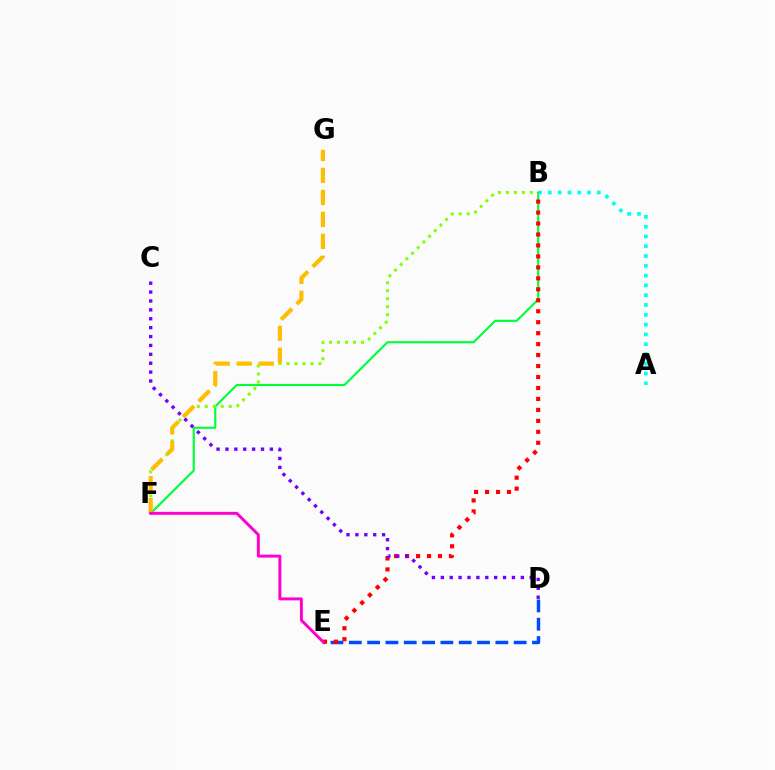{('B', 'F'): [{'color': '#00ff39', 'line_style': 'solid', 'thickness': 1.54}, {'color': '#84ff00', 'line_style': 'dotted', 'thickness': 2.17}], ('A', 'B'): [{'color': '#00fff6', 'line_style': 'dotted', 'thickness': 2.66}], ('D', 'E'): [{'color': '#004bff', 'line_style': 'dashed', 'thickness': 2.49}], ('B', 'E'): [{'color': '#ff0000', 'line_style': 'dotted', 'thickness': 2.98}], ('F', 'G'): [{'color': '#ffbd00', 'line_style': 'dashed', 'thickness': 2.99}], ('E', 'F'): [{'color': '#ff00cf', 'line_style': 'solid', 'thickness': 2.12}], ('C', 'D'): [{'color': '#7200ff', 'line_style': 'dotted', 'thickness': 2.42}]}